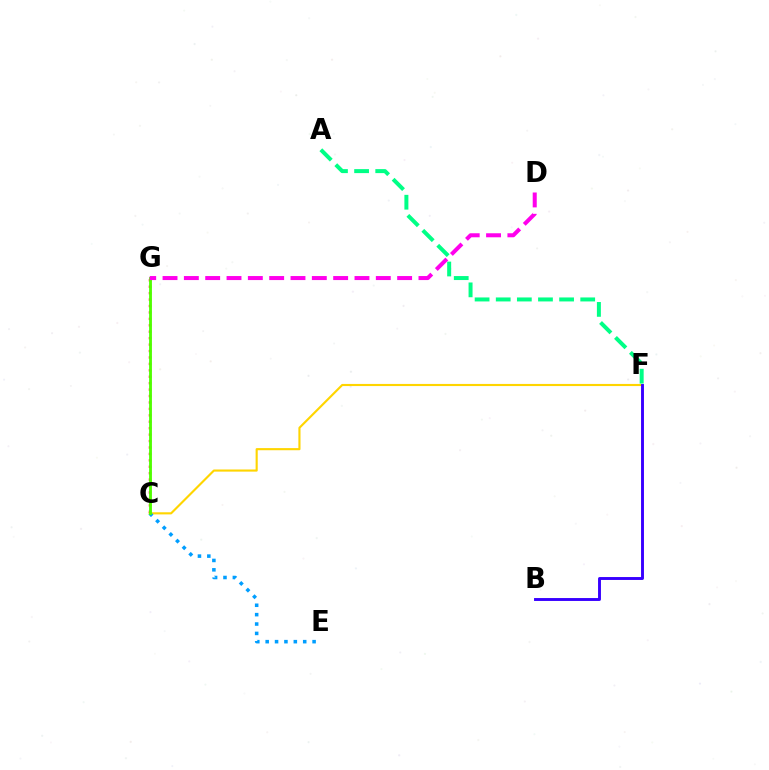{('C', 'F'): [{'color': '#ffd500', 'line_style': 'solid', 'thickness': 1.53}], ('B', 'F'): [{'color': '#3700ff', 'line_style': 'solid', 'thickness': 2.09}], ('A', 'F'): [{'color': '#00ff86', 'line_style': 'dashed', 'thickness': 2.87}], ('C', 'G'): [{'color': '#ff0000', 'line_style': 'dotted', 'thickness': 1.75}, {'color': '#4fff00', 'line_style': 'solid', 'thickness': 2.05}], ('C', 'E'): [{'color': '#009eff', 'line_style': 'dotted', 'thickness': 2.55}], ('D', 'G'): [{'color': '#ff00ed', 'line_style': 'dashed', 'thickness': 2.9}]}